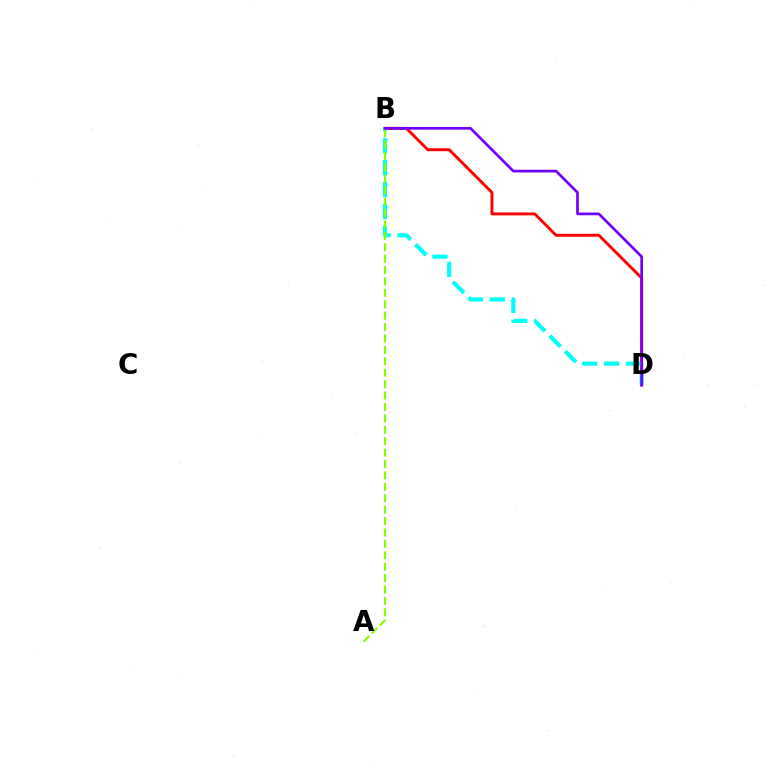{('B', 'D'): [{'color': '#ff0000', 'line_style': 'solid', 'thickness': 2.09}, {'color': '#00fff6', 'line_style': 'dashed', 'thickness': 2.98}, {'color': '#7200ff', 'line_style': 'solid', 'thickness': 1.94}], ('A', 'B'): [{'color': '#84ff00', 'line_style': 'dashed', 'thickness': 1.55}]}